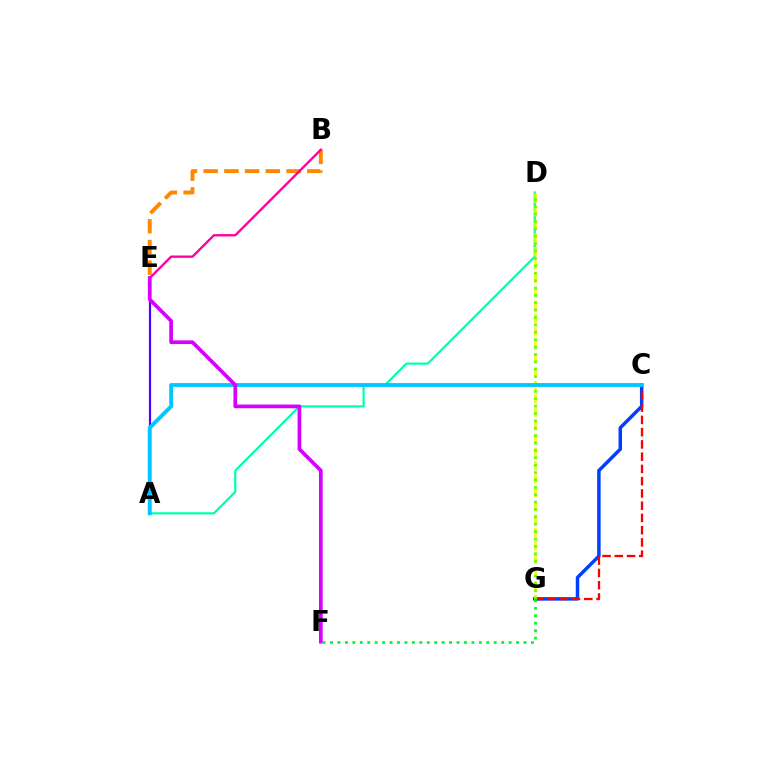{('A', 'D'): [{'color': '#00ffaf', 'line_style': 'solid', 'thickness': 1.58}], ('C', 'G'): [{'color': '#003fff', 'line_style': 'solid', 'thickness': 2.5}, {'color': '#ff0000', 'line_style': 'dashed', 'thickness': 1.66}], ('D', 'G'): [{'color': '#eeff00', 'line_style': 'dashed', 'thickness': 1.82}, {'color': '#66ff00', 'line_style': 'dotted', 'thickness': 2.01}], ('F', 'G'): [{'color': '#00ff27', 'line_style': 'dotted', 'thickness': 2.02}], ('A', 'E'): [{'color': '#4f00ff', 'line_style': 'solid', 'thickness': 1.59}], ('A', 'C'): [{'color': '#00c7ff', 'line_style': 'solid', 'thickness': 2.77}], ('B', 'E'): [{'color': '#ff8800', 'line_style': 'dashed', 'thickness': 2.81}, {'color': '#ff00a0', 'line_style': 'solid', 'thickness': 1.68}], ('E', 'F'): [{'color': '#d600ff', 'line_style': 'solid', 'thickness': 2.66}]}